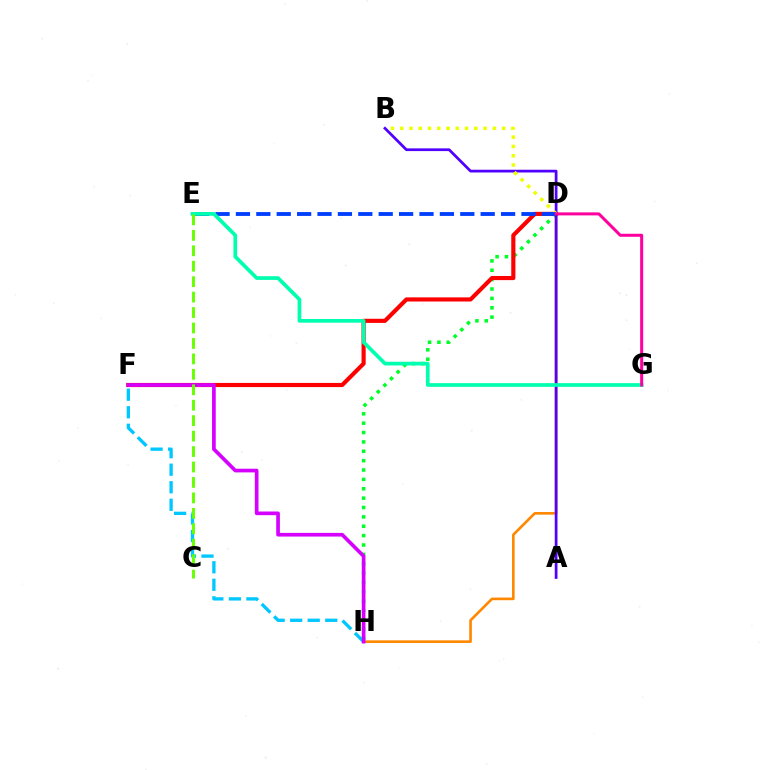{('D', 'H'): [{'color': '#00ff27', 'line_style': 'dotted', 'thickness': 2.55}, {'color': '#ff8800', 'line_style': 'solid', 'thickness': 1.9}], ('D', 'F'): [{'color': '#ff0000', 'line_style': 'solid', 'thickness': 2.98}], ('A', 'B'): [{'color': '#4f00ff', 'line_style': 'solid', 'thickness': 1.97}], ('B', 'D'): [{'color': '#eeff00', 'line_style': 'dotted', 'thickness': 2.52}], ('D', 'E'): [{'color': '#003fff', 'line_style': 'dashed', 'thickness': 2.77}], ('F', 'H'): [{'color': '#00c7ff', 'line_style': 'dashed', 'thickness': 2.38}, {'color': '#d600ff', 'line_style': 'solid', 'thickness': 2.64}], ('E', 'G'): [{'color': '#00ffaf', 'line_style': 'solid', 'thickness': 2.67}], ('D', 'G'): [{'color': '#ff00a0', 'line_style': 'solid', 'thickness': 2.18}], ('C', 'E'): [{'color': '#66ff00', 'line_style': 'dashed', 'thickness': 2.1}]}